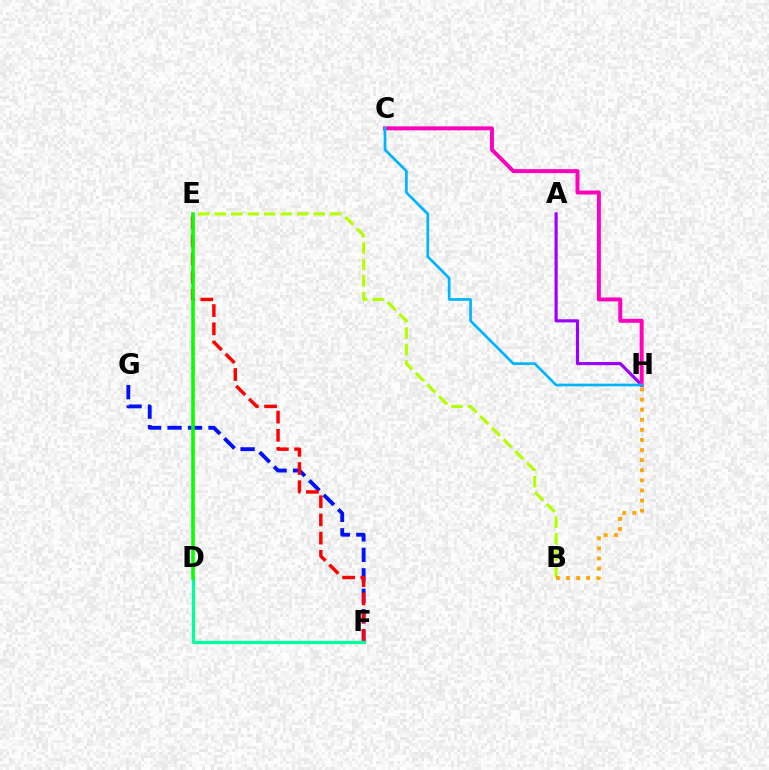{('F', 'G'): [{'color': '#0010ff', 'line_style': 'dashed', 'thickness': 2.78}], ('B', 'E'): [{'color': '#b3ff00', 'line_style': 'dashed', 'thickness': 2.24}], ('A', 'H'): [{'color': '#9b00ff', 'line_style': 'solid', 'thickness': 2.26}], ('E', 'F'): [{'color': '#ff0000', 'line_style': 'dashed', 'thickness': 2.47}], ('B', 'H'): [{'color': '#ffa500', 'line_style': 'dotted', 'thickness': 2.74}], ('C', 'H'): [{'color': '#ff00bd', 'line_style': 'solid', 'thickness': 2.84}, {'color': '#00b5ff', 'line_style': 'solid', 'thickness': 1.94}], ('D', 'F'): [{'color': '#00ff9d', 'line_style': 'solid', 'thickness': 2.34}], ('D', 'E'): [{'color': '#08ff00', 'line_style': 'solid', 'thickness': 2.57}]}